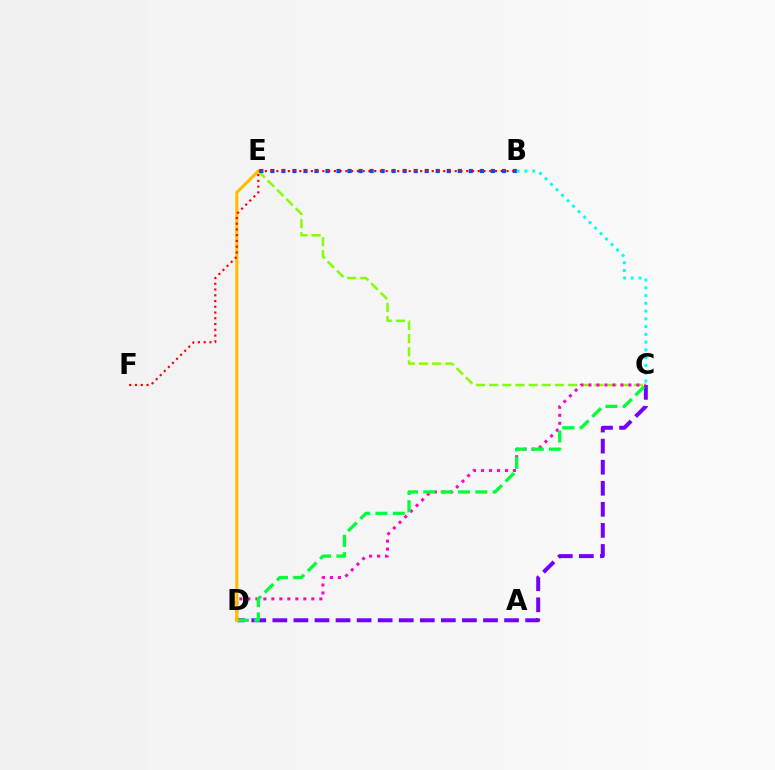{('C', 'E'): [{'color': '#84ff00', 'line_style': 'dashed', 'thickness': 1.79}], ('C', 'D'): [{'color': '#7200ff', 'line_style': 'dashed', 'thickness': 2.86}, {'color': '#ff00cf', 'line_style': 'dotted', 'thickness': 2.17}, {'color': '#00ff39', 'line_style': 'dashed', 'thickness': 2.35}], ('B', 'E'): [{'color': '#004bff', 'line_style': 'dotted', 'thickness': 3.0}], ('B', 'C'): [{'color': '#00fff6', 'line_style': 'dotted', 'thickness': 2.11}], ('D', 'E'): [{'color': '#ffbd00', 'line_style': 'solid', 'thickness': 2.24}], ('B', 'F'): [{'color': '#ff0000', 'line_style': 'dotted', 'thickness': 1.56}]}